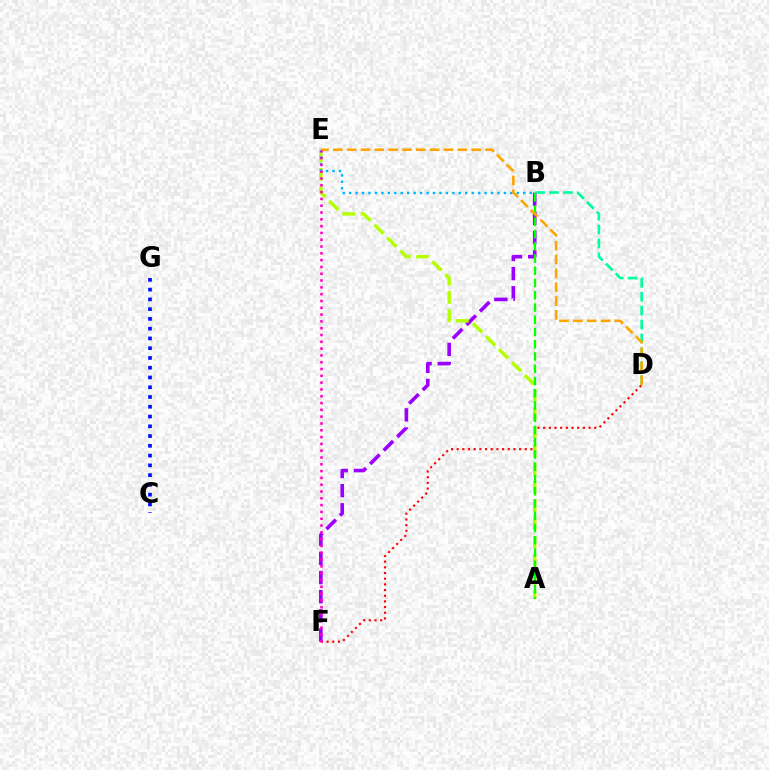{('D', 'F'): [{'color': '#ff0000', 'line_style': 'dotted', 'thickness': 1.54}], ('B', 'F'): [{'color': '#9b00ff', 'line_style': 'dashed', 'thickness': 2.6}], ('A', 'E'): [{'color': '#b3ff00', 'line_style': 'dashed', 'thickness': 2.49}], ('A', 'B'): [{'color': '#08ff00', 'line_style': 'dashed', 'thickness': 1.66}], ('C', 'G'): [{'color': '#0010ff', 'line_style': 'dotted', 'thickness': 2.65}], ('B', 'D'): [{'color': '#00ff9d', 'line_style': 'dashed', 'thickness': 1.89}], ('B', 'E'): [{'color': '#00b5ff', 'line_style': 'dotted', 'thickness': 1.75}], ('D', 'E'): [{'color': '#ffa500', 'line_style': 'dashed', 'thickness': 1.88}], ('E', 'F'): [{'color': '#ff00bd', 'line_style': 'dotted', 'thickness': 1.85}]}